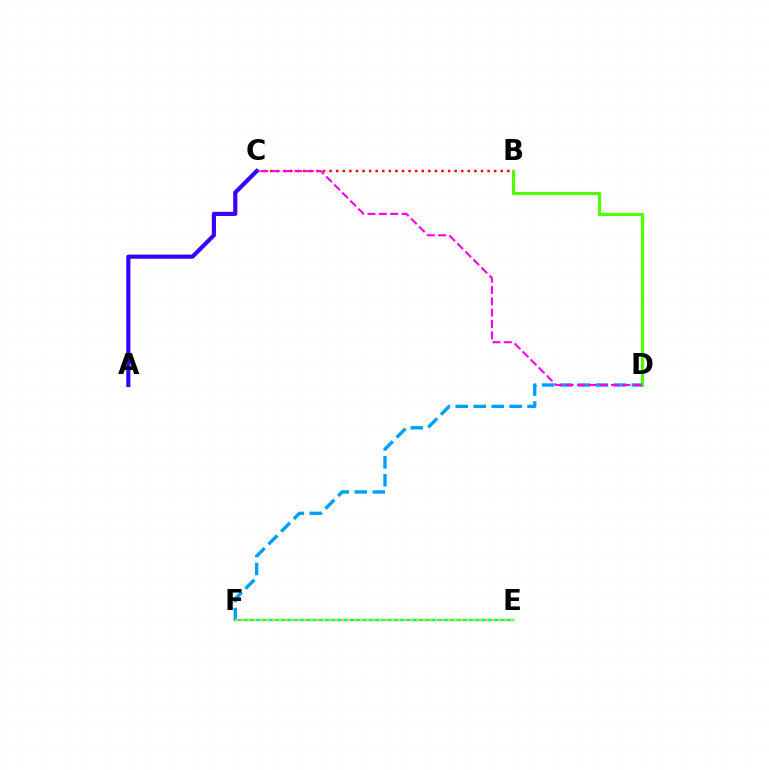{('E', 'F'): [{'color': '#00ff86', 'line_style': 'solid', 'thickness': 1.74}, {'color': '#ffd500', 'line_style': 'dotted', 'thickness': 1.7}], ('B', 'D'): [{'color': '#4fff00', 'line_style': 'solid', 'thickness': 2.28}], ('D', 'F'): [{'color': '#009eff', 'line_style': 'dashed', 'thickness': 2.44}], ('B', 'C'): [{'color': '#ff0000', 'line_style': 'dotted', 'thickness': 1.79}], ('C', 'D'): [{'color': '#ff00ed', 'line_style': 'dashed', 'thickness': 1.54}], ('A', 'C'): [{'color': '#3700ff', 'line_style': 'solid', 'thickness': 2.98}]}